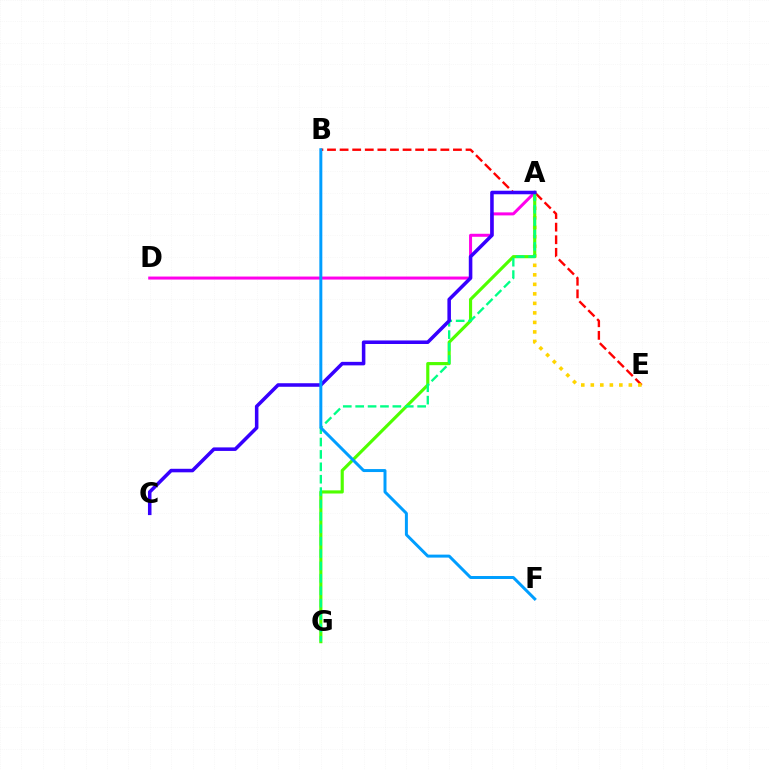{('B', 'E'): [{'color': '#ff0000', 'line_style': 'dashed', 'thickness': 1.71}], ('A', 'D'): [{'color': '#ff00ed', 'line_style': 'solid', 'thickness': 2.17}], ('A', 'E'): [{'color': '#ffd500', 'line_style': 'dotted', 'thickness': 2.58}], ('A', 'G'): [{'color': '#4fff00', 'line_style': 'solid', 'thickness': 2.26}, {'color': '#00ff86', 'line_style': 'dashed', 'thickness': 1.68}], ('A', 'C'): [{'color': '#3700ff', 'line_style': 'solid', 'thickness': 2.55}], ('B', 'F'): [{'color': '#009eff', 'line_style': 'solid', 'thickness': 2.14}]}